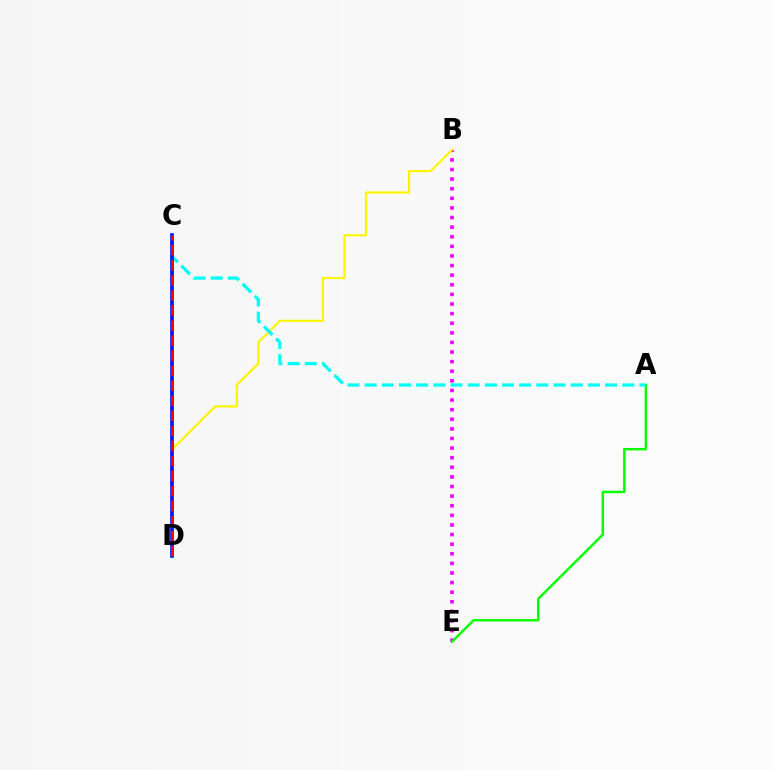{('B', 'E'): [{'color': '#ee00ff', 'line_style': 'dotted', 'thickness': 2.61}], ('A', 'E'): [{'color': '#08ff00', 'line_style': 'solid', 'thickness': 1.76}], ('B', 'D'): [{'color': '#fcf500', 'line_style': 'solid', 'thickness': 1.59}], ('A', 'C'): [{'color': '#00fff6', 'line_style': 'dashed', 'thickness': 2.33}], ('C', 'D'): [{'color': '#0010ff', 'line_style': 'solid', 'thickness': 2.62}, {'color': '#ff0000', 'line_style': 'dashed', 'thickness': 2.04}]}